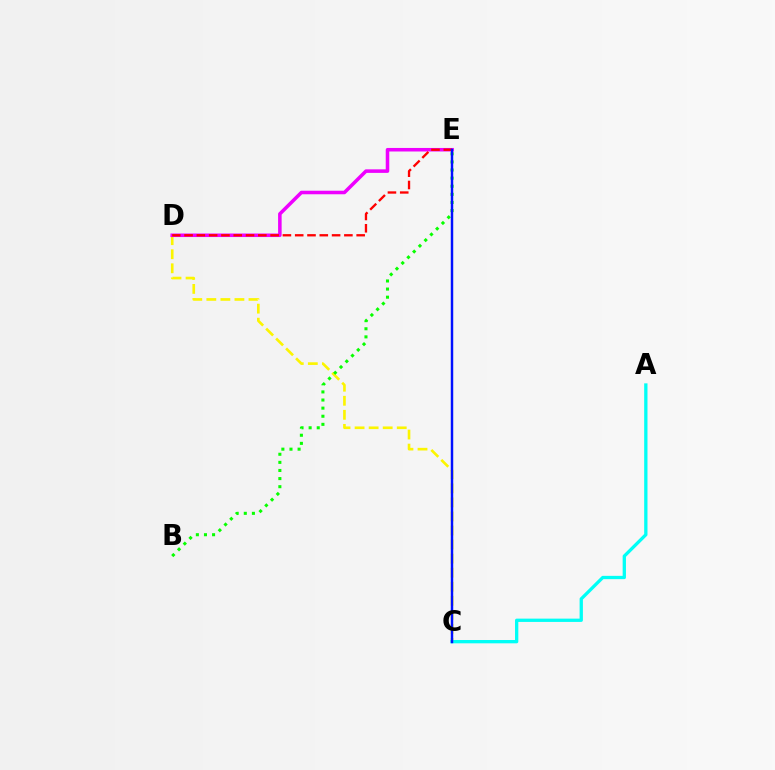{('C', 'D'): [{'color': '#fcf500', 'line_style': 'dashed', 'thickness': 1.91}], ('B', 'E'): [{'color': '#08ff00', 'line_style': 'dotted', 'thickness': 2.2}], ('D', 'E'): [{'color': '#ee00ff', 'line_style': 'solid', 'thickness': 2.55}, {'color': '#ff0000', 'line_style': 'dashed', 'thickness': 1.67}], ('A', 'C'): [{'color': '#00fff6', 'line_style': 'solid', 'thickness': 2.37}], ('C', 'E'): [{'color': '#0010ff', 'line_style': 'solid', 'thickness': 1.77}]}